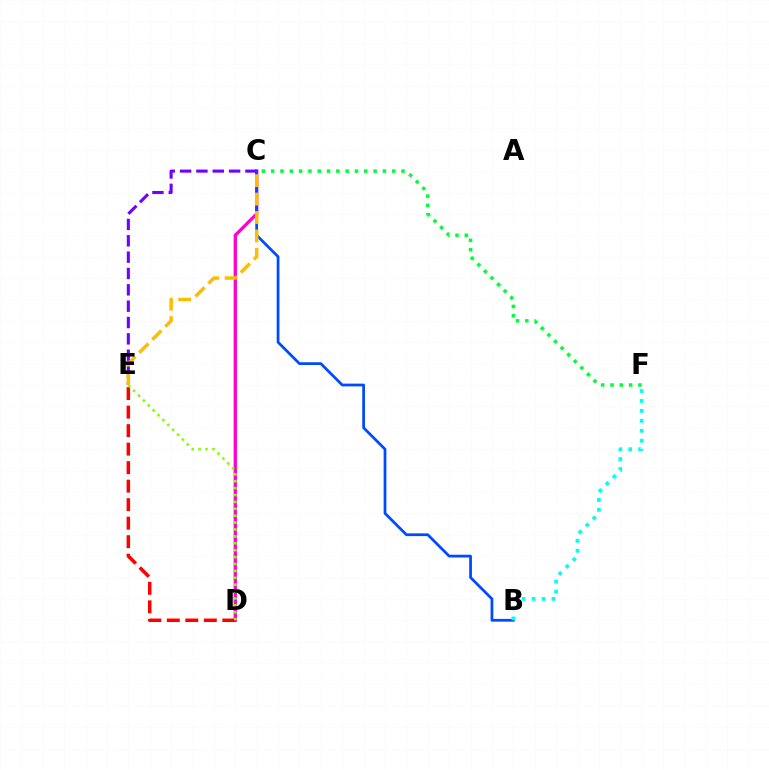{('C', 'D'): [{'color': '#ff00cf', 'line_style': 'solid', 'thickness': 2.37}], ('B', 'C'): [{'color': '#004bff', 'line_style': 'solid', 'thickness': 1.99}], ('C', 'E'): [{'color': '#7200ff', 'line_style': 'dashed', 'thickness': 2.22}, {'color': '#ffbd00', 'line_style': 'dashed', 'thickness': 2.5}], ('D', 'E'): [{'color': '#ff0000', 'line_style': 'dashed', 'thickness': 2.51}, {'color': '#84ff00', 'line_style': 'dotted', 'thickness': 1.87}], ('B', 'F'): [{'color': '#00fff6', 'line_style': 'dotted', 'thickness': 2.7}], ('C', 'F'): [{'color': '#00ff39', 'line_style': 'dotted', 'thickness': 2.53}]}